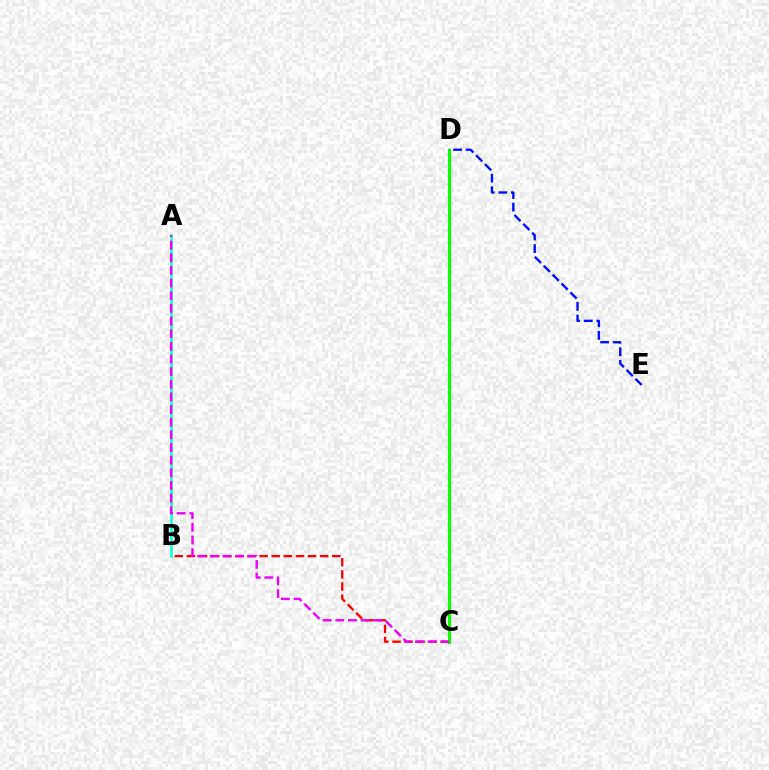{('A', 'B'): [{'color': '#fcf500', 'line_style': 'solid', 'thickness': 2.0}, {'color': '#00fff6', 'line_style': 'solid', 'thickness': 1.8}], ('B', 'C'): [{'color': '#ff0000', 'line_style': 'dashed', 'thickness': 1.65}], ('C', 'D'): [{'color': '#08ff00', 'line_style': 'solid', 'thickness': 2.25}], ('A', 'C'): [{'color': '#ee00ff', 'line_style': 'dashed', 'thickness': 1.72}], ('D', 'E'): [{'color': '#0010ff', 'line_style': 'dashed', 'thickness': 1.71}]}